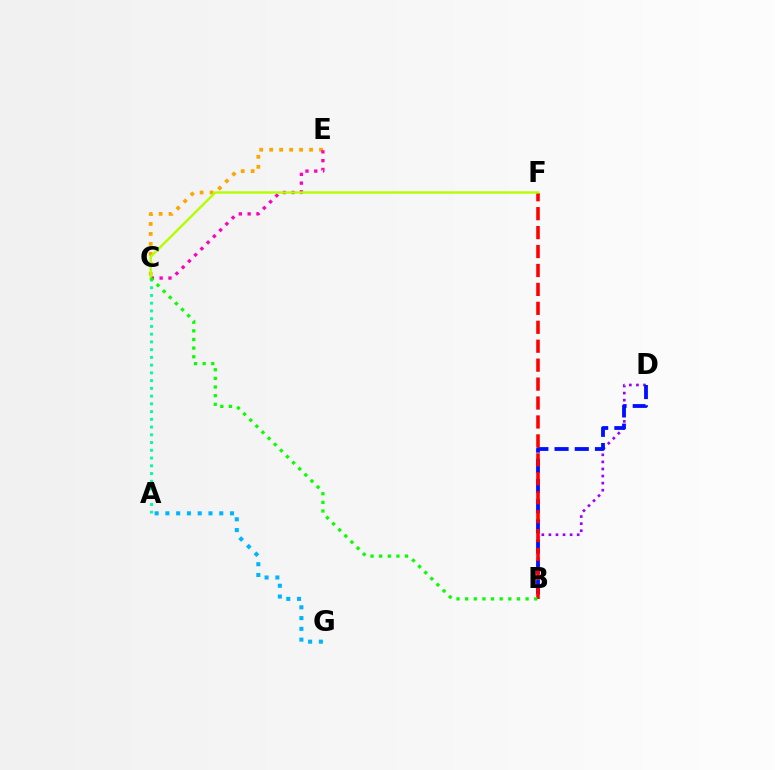{('B', 'D'): [{'color': '#9b00ff', 'line_style': 'dotted', 'thickness': 1.92}, {'color': '#0010ff', 'line_style': 'dashed', 'thickness': 2.74}], ('C', 'E'): [{'color': '#ffa500', 'line_style': 'dotted', 'thickness': 2.71}, {'color': '#ff00bd', 'line_style': 'dotted', 'thickness': 2.39}], ('A', 'C'): [{'color': '#00ff9d', 'line_style': 'dotted', 'thickness': 2.1}], ('A', 'G'): [{'color': '#00b5ff', 'line_style': 'dotted', 'thickness': 2.93}], ('B', 'F'): [{'color': '#ff0000', 'line_style': 'dashed', 'thickness': 2.57}], ('C', 'F'): [{'color': '#b3ff00', 'line_style': 'solid', 'thickness': 1.72}], ('B', 'C'): [{'color': '#08ff00', 'line_style': 'dotted', 'thickness': 2.35}]}